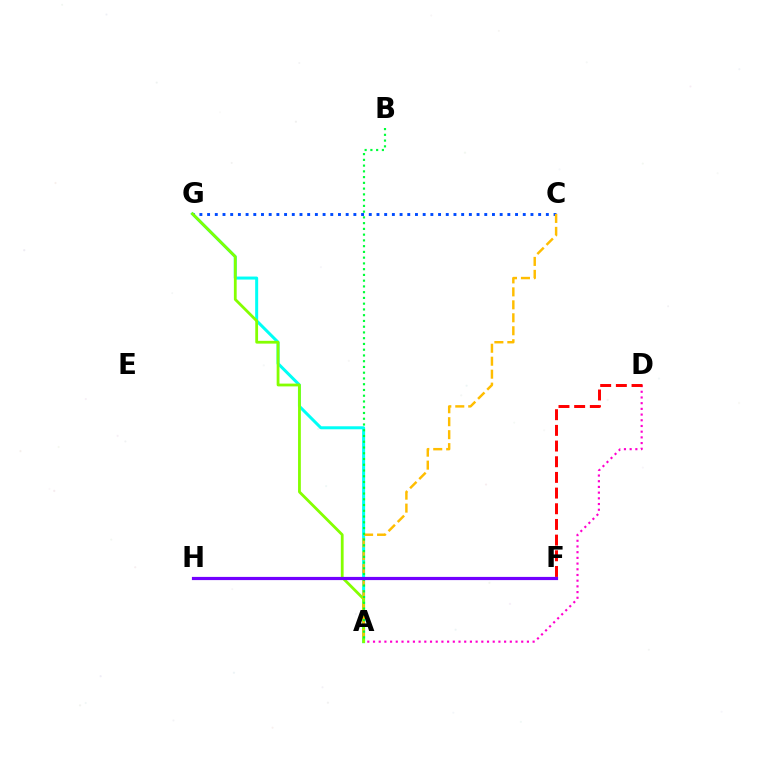{('A', 'G'): [{'color': '#00fff6', 'line_style': 'solid', 'thickness': 2.16}, {'color': '#84ff00', 'line_style': 'solid', 'thickness': 2.01}], ('C', 'G'): [{'color': '#004bff', 'line_style': 'dotted', 'thickness': 2.09}], ('A', 'D'): [{'color': '#ff00cf', 'line_style': 'dotted', 'thickness': 1.55}], ('D', 'F'): [{'color': '#ff0000', 'line_style': 'dashed', 'thickness': 2.13}], ('A', 'C'): [{'color': '#ffbd00', 'line_style': 'dashed', 'thickness': 1.76}], ('A', 'B'): [{'color': '#00ff39', 'line_style': 'dotted', 'thickness': 1.56}], ('F', 'H'): [{'color': '#7200ff', 'line_style': 'solid', 'thickness': 2.29}]}